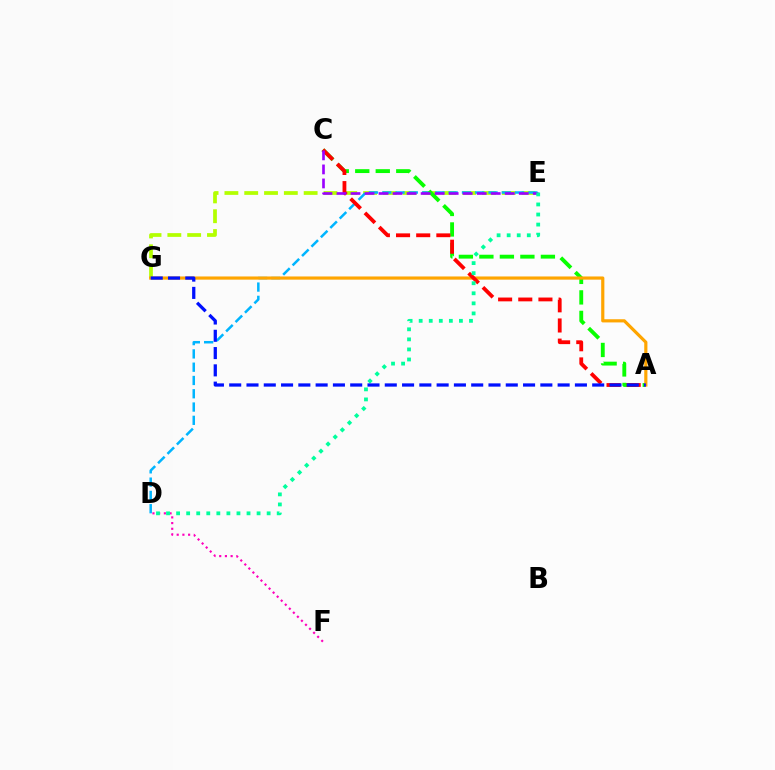{('E', 'G'): [{'color': '#b3ff00', 'line_style': 'dashed', 'thickness': 2.69}], ('D', 'E'): [{'color': '#00b5ff', 'line_style': 'dashed', 'thickness': 1.8}, {'color': '#00ff9d', 'line_style': 'dotted', 'thickness': 2.73}], ('A', 'C'): [{'color': '#08ff00', 'line_style': 'dashed', 'thickness': 2.79}, {'color': '#ff0000', 'line_style': 'dashed', 'thickness': 2.74}], ('D', 'F'): [{'color': '#ff00bd', 'line_style': 'dotted', 'thickness': 1.55}], ('A', 'G'): [{'color': '#ffa500', 'line_style': 'solid', 'thickness': 2.29}, {'color': '#0010ff', 'line_style': 'dashed', 'thickness': 2.35}], ('C', 'E'): [{'color': '#9b00ff', 'line_style': 'dashed', 'thickness': 1.9}]}